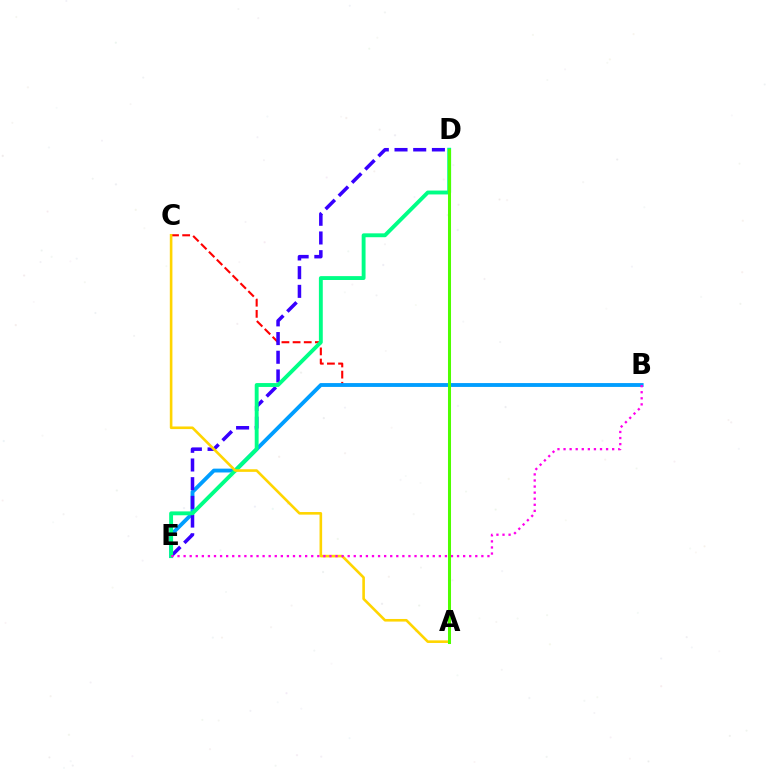{('B', 'C'): [{'color': '#ff0000', 'line_style': 'dashed', 'thickness': 1.51}], ('B', 'E'): [{'color': '#009eff', 'line_style': 'solid', 'thickness': 2.77}, {'color': '#ff00ed', 'line_style': 'dotted', 'thickness': 1.65}], ('D', 'E'): [{'color': '#3700ff', 'line_style': 'dashed', 'thickness': 2.54}, {'color': '#00ff86', 'line_style': 'solid', 'thickness': 2.79}], ('A', 'C'): [{'color': '#ffd500', 'line_style': 'solid', 'thickness': 1.88}], ('A', 'D'): [{'color': '#4fff00', 'line_style': 'solid', 'thickness': 2.18}]}